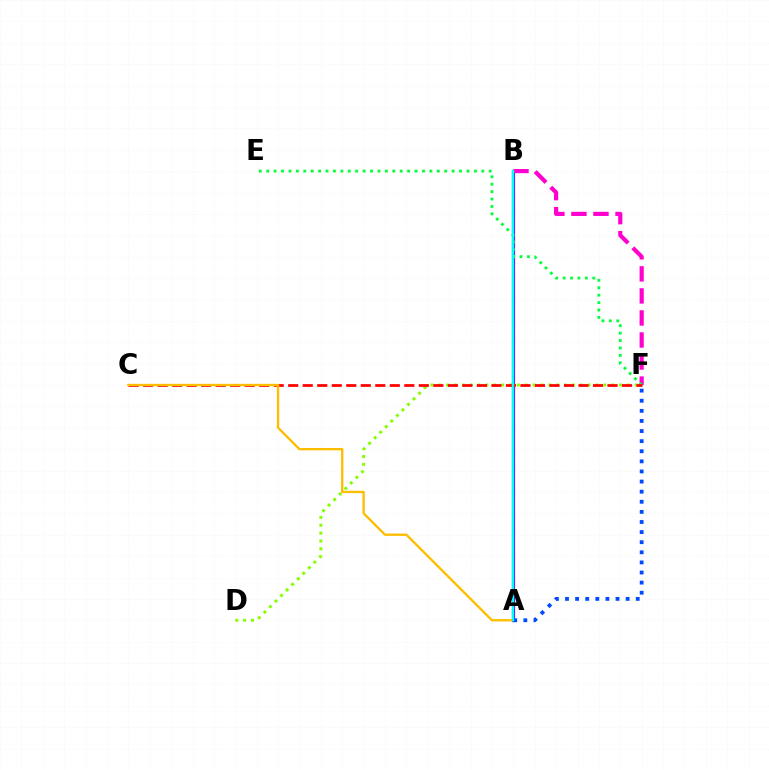{('A', 'B'): [{'color': '#7200ff', 'line_style': 'solid', 'thickness': 2.31}, {'color': '#00fff6', 'line_style': 'solid', 'thickness': 1.72}], ('B', 'F'): [{'color': '#ff00cf', 'line_style': 'dashed', 'thickness': 2.99}], ('E', 'F'): [{'color': '#00ff39', 'line_style': 'dotted', 'thickness': 2.02}], ('D', 'F'): [{'color': '#84ff00', 'line_style': 'dotted', 'thickness': 2.14}], ('C', 'F'): [{'color': '#ff0000', 'line_style': 'dashed', 'thickness': 1.97}], ('A', 'C'): [{'color': '#ffbd00', 'line_style': 'solid', 'thickness': 1.68}], ('A', 'F'): [{'color': '#004bff', 'line_style': 'dotted', 'thickness': 2.75}]}